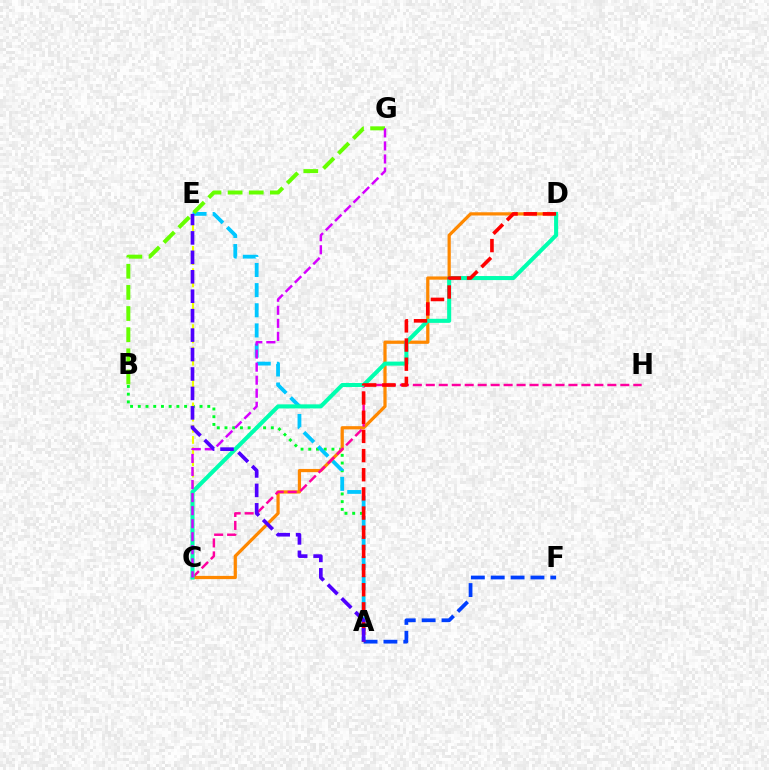{('A', 'B'): [{'color': '#00ff27', 'line_style': 'dotted', 'thickness': 2.1}], ('A', 'E'): [{'color': '#00c7ff', 'line_style': 'dashed', 'thickness': 2.74}, {'color': '#4f00ff', 'line_style': 'dashed', 'thickness': 2.64}], ('C', 'D'): [{'color': '#ff8800', 'line_style': 'solid', 'thickness': 2.33}, {'color': '#00ffaf', 'line_style': 'solid', 'thickness': 2.92}], ('C', 'H'): [{'color': '#ff00a0', 'line_style': 'dashed', 'thickness': 1.76}], ('B', 'G'): [{'color': '#66ff00', 'line_style': 'dashed', 'thickness': 2.87}], ('A', 'F'): [{'color': '#003fff', 'line_style': 'dashed', 'thickness': 2.7}], ('C', 'E'): [{'color': '#eeff00', 'line_style': 'dashed', 'thickness': 1.52}], ('A', 'D'): [{'color': '#ff0000', 'line_style': 'dashed', 'thickness': 2.6}], ('C', 'G'): [{'color': '#d600ff', 'line_style': 'dashed', 'thickness': 1.77}]}